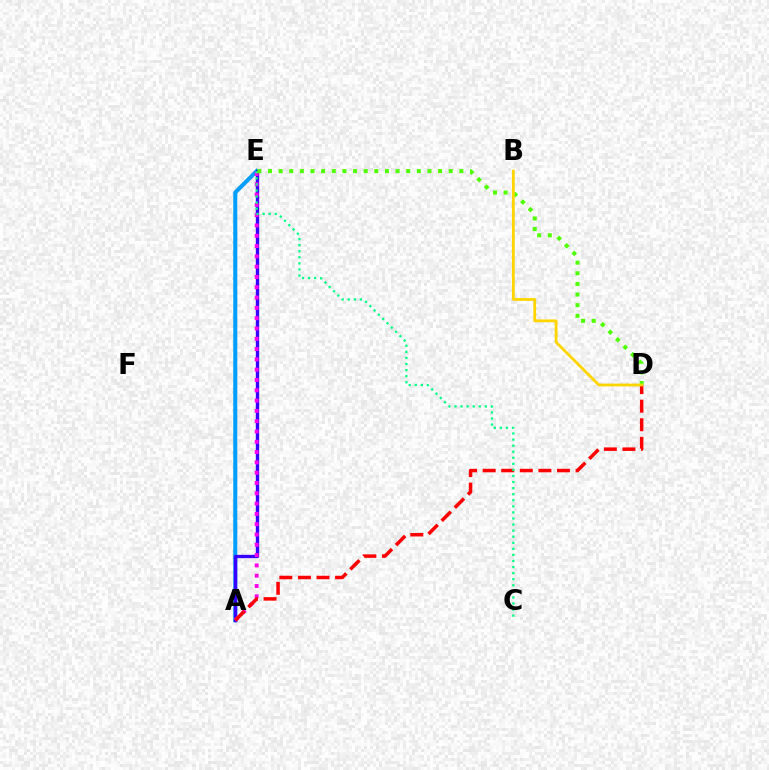{('A', 'E'): [{'color': '#009eff', 'line_style': 'solid', 'thickness': 2.92}, {'color': '#3700ff', 'line_style': 'solid', 'thickness': 2.41}, {'color': '#ff00ed', 'line_style': 'dotted', 'thickness': 2.8}], ('A', 'D'): [{'color': '#ff0000', 'line_style': 'dashed', 'thickness': 2.52}], ('C', 'E'): [{'color': '#00ff86', 'line_style': 'dotted', 'thickness': 1.65}], ('D', 'E'): [{'color': '#4fff00', 'line_style': 'dotted', 'thickness': 2.89}], ('B', 'D'): [{'color': '#ffd500', 'line_style': 'solid', 'thickness': 2.01}]}